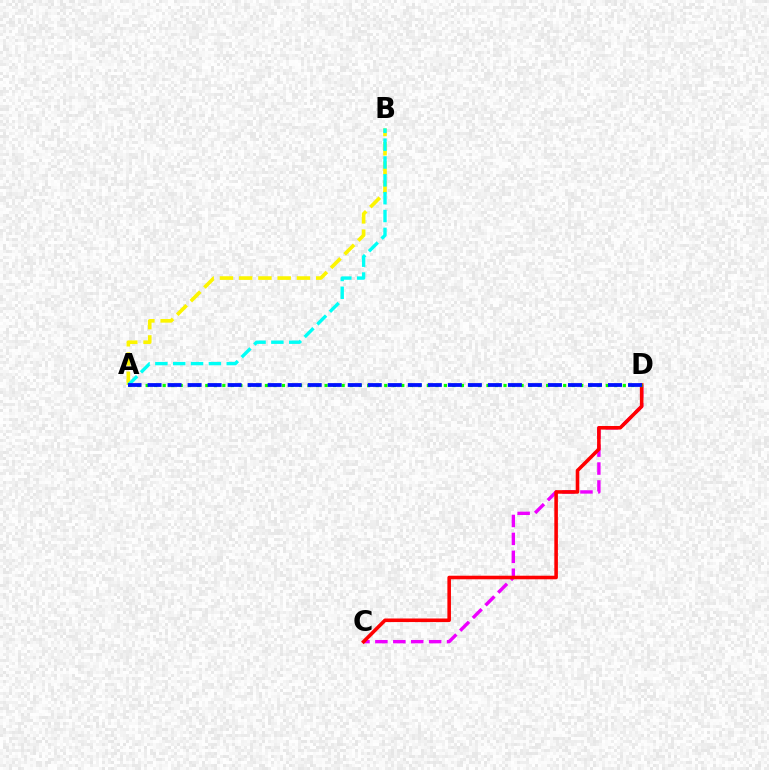{('C', 'D'): [{'color': '#ee00ff', 'line_style': 'dashed', 'thickness': 2.43}, {'color': '#ff0000', 'line_style': 'solid', 'thickness': 2.57}], ('A', 'B'): [{'color': '#fcf500', 'line_style': 'dashed', 'thickness': 2.62}, {'color': '#00fff6', 'line_style': 'dashed', 'thickness': 2.42}], ('A', 'D'): [{'color': '#08ff00', 'line_style': 'dotted', 'thickness': 2.32}, {'color': '#0010ff', 'line_style': 'dashed', 'thickness': 2.72}]}